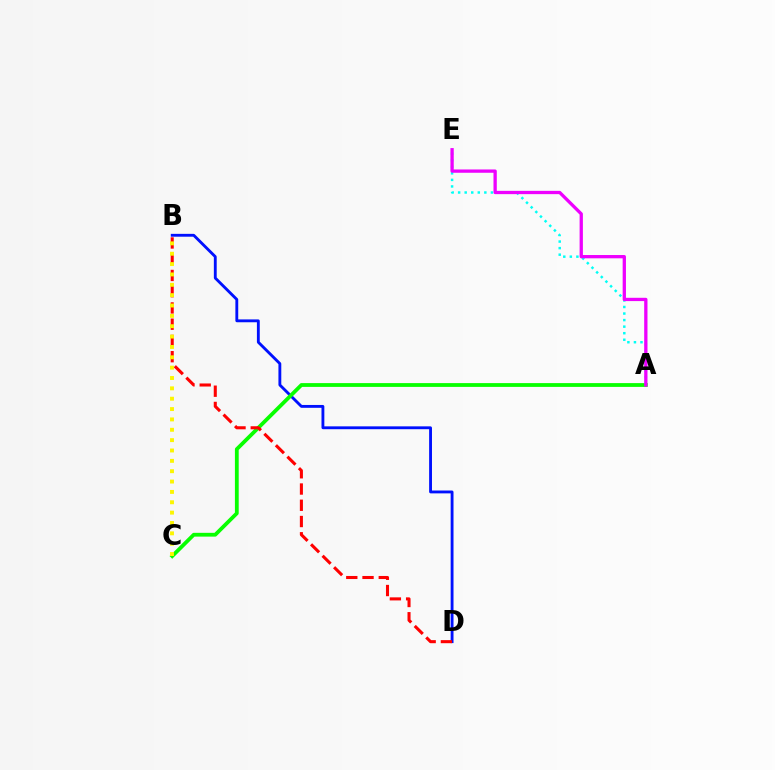{('B', 'D'): [{'color': '#0010ff', 'line_style': 'solid', 'thickness': 2.05}, {'color': '#ff0000', 'line_style': 'dashed', 'thickness': 2.21}], ('A', 'E'): [{'color': '#00fff6', 'line_style': 'dotted', 'thickness': 1.78}, {'color': '#ee00ff', 'line_style': 'solid', 'thickness': 2.37}], ('A', 'C'): [{'color': '#08ff00', 'line_style': 'solid', 'thickness': 2.73}], ('B', 'C'): [{'color': '#fcf500', 'line_style': 'dotted', 'thickness': 2.81}]}